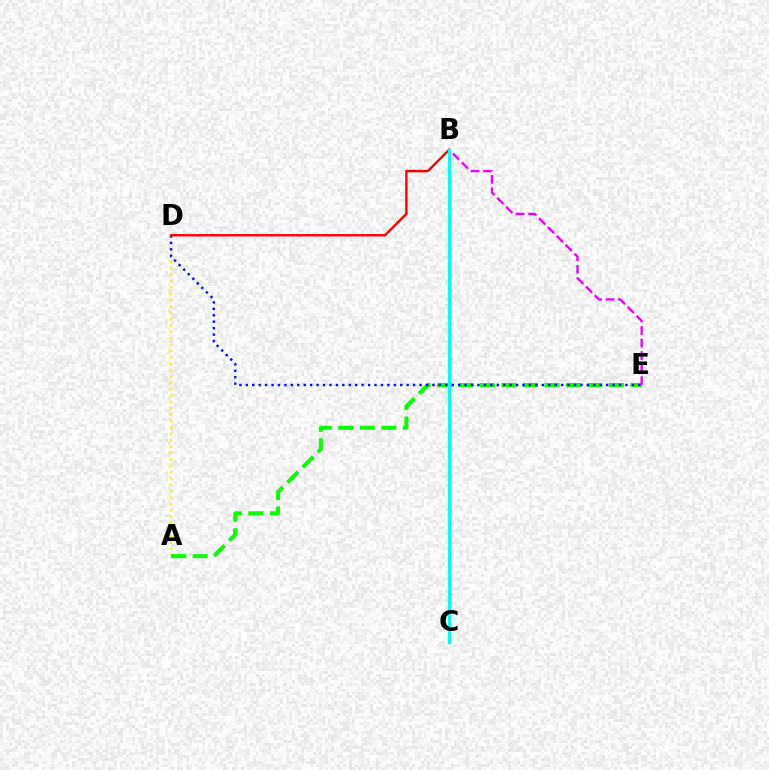{('A', 'D'): [{'color': '#fcf500', 'line_style': 'dotted', 'thickness': 1.73}], ('A', 'E'): [{'color': '#08ff00', 'line_style': 'dashed', 'thickness': 2.92}], ('D', 'E'): [{'color': '#0010ff', 'line_style': 'dotted', 'thickness': 1.75}], ('B', 'D'): [{'color': '#ff0000', 'line_style': 'solid', 'thickness': 1.72}], ('B', 'E'): [{'color': '#ee00ff', 'line_style': 'dashed', 'thickness': 1.7}], ('B', 'C'): [{'color': '#00fff6', 'line_style': 'solid', 'thickness': 2.33}]}